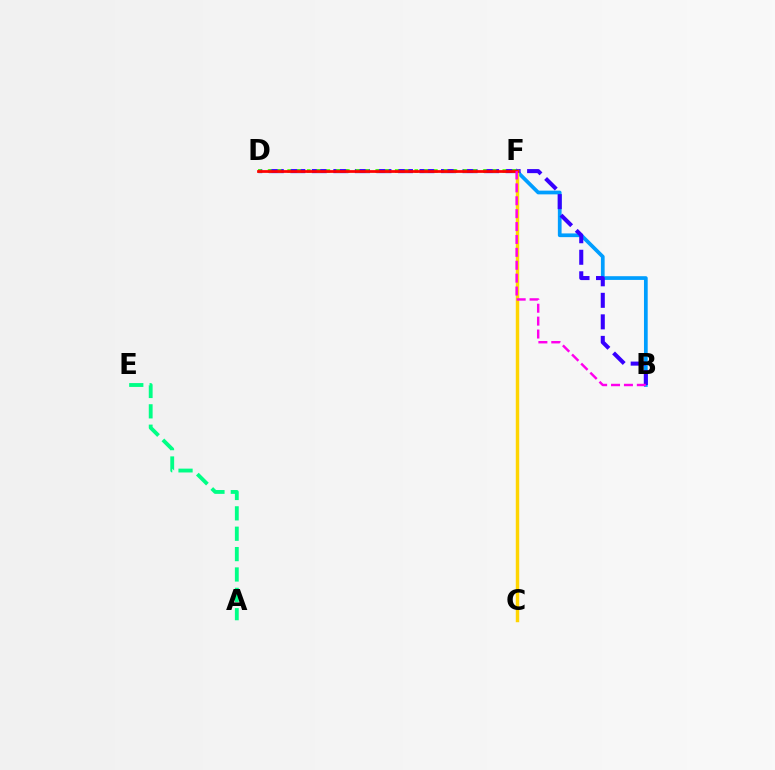{('B', 'F'): [{'color': '#009eff', 'line_style': 'solid', 'thickness': 2.68}, {'color': '#ff00ed', 'line_style': 'dashed', 'thickness': 1.75}], ('B', 'D'): [{'color': '#3700ff', 'line_style': 'dashed', 'thickness': 2.92}], ('C', 'F'): [{'color': '#ffd500', 'line_style': 'solid', 'thickness': 2.48}], ('D', 'F'): [{'color': '#4fff00', 'line_style': 'dotted', 'thickness': 2.66}, {'color': '#ff0000', 'line_style': 'solid', 'thickness': 1.98}], ('A', 'E'): [{'color': '#00ff86', 'line_style': 'dashed', 'thickness': 2.77}]}